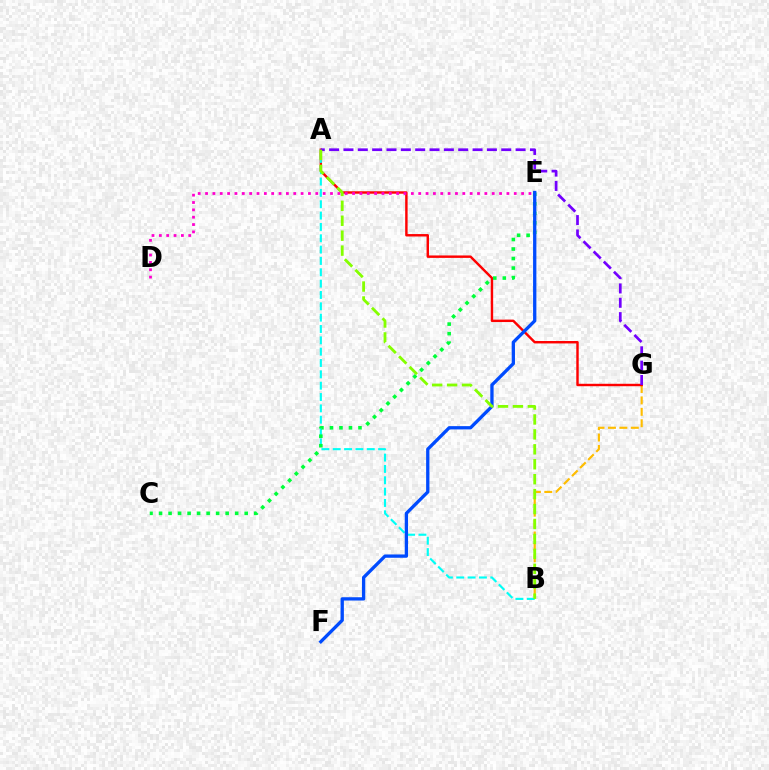{('B', 'G'): [{'color': '#ffbd00', 'line_style': 'dashed', 'thickness': 1.55}], ('A', 'G'): [{'color': '#ff0000', 'line_style': 'solid', 'thickness': 1.75}, {'color': '#7200ff', 'line_style': 'dashed', 'thickness': 1.95}], ('A', 'B'): [{'color': '#00fff6', 'line_style': 'dashed', 'thickness': 1.54}, {'color': '#84ff00', 'line_style': 'dashed', 'thickness': 2.03}], ('D', 'E'): [{'color': '#ff00cf', 'line_style': 'dotted', 'thickness': 2.0}], ('C', 'E'): [{'color': '#00ff39', 'line_style': 'dotted', 'thickness': 2.59}], ('E', 'F'): [{'color': '#004bff', 'line_style': 'solid', 'thickness': 2.38}]}